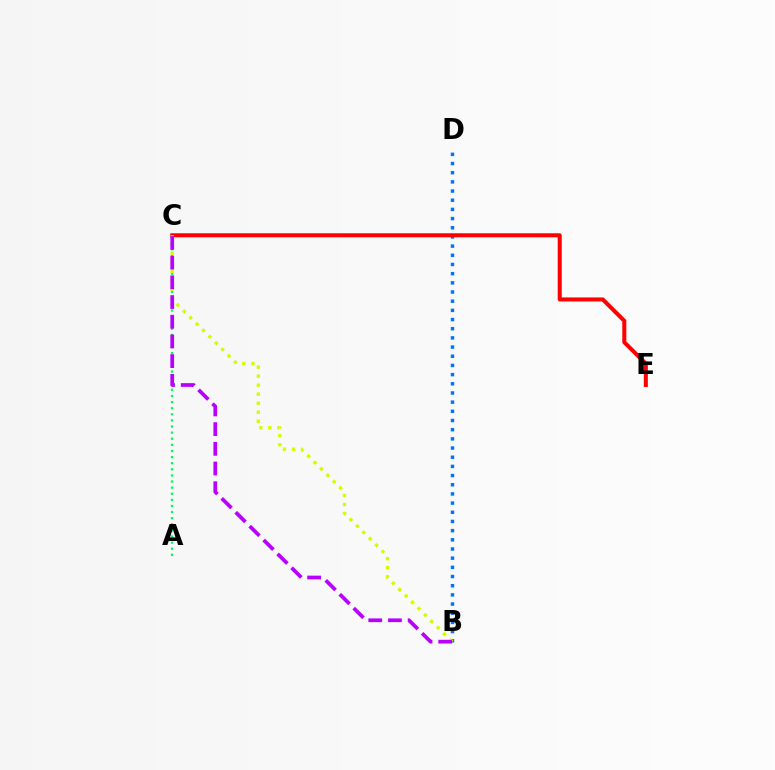{('B', 'D'): [{'color': '#0074ff', 'line_style': 'dotted', 'thickness': 2.49}], ('C', 'E'): [{'color': '#ff0000', 'line_style': 'solid', 'thickness': 2.9}], ('A', 'C'): [{'color': '#00ff5c', 'line_style': 'dotted', 'thickness': 1.66}], ('B', 'C'): [{'color': '#d1ff00', 'line_style': 'dotted', 'thickness': 2.45}, {'color': '#b900ff', 'line_style': 'dashed', 'thickness': 2.68}]}